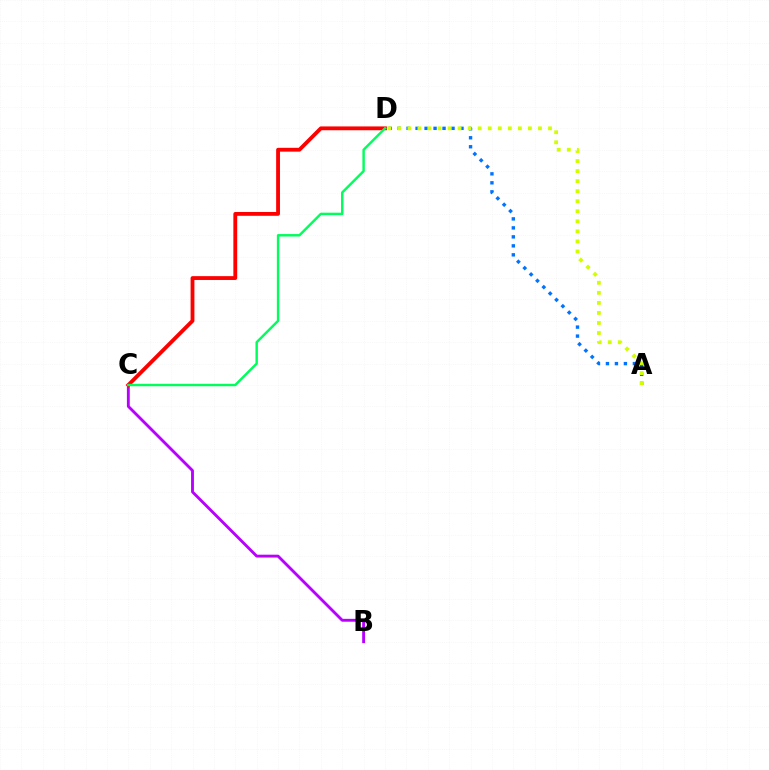{('A', 'D'): [{'color': '#0074ff', 'line_style': 'dotted', 'thickness': 2.44}, {'color': '#d1ff00', 'line_style': 'dotted', 'thickness': 2.73}], ('B', 'C'): [{'color': '#b900ff', 'line_style': 'solid', 'thickness': 2.06}], ('C', 'D'): [{'color': '#ff0000', 'line_style': 'solid', 'thickness': 2.75}, {'color': '#00ff5c', 'line_style': 'solid', 'thickness': 1.75}]}